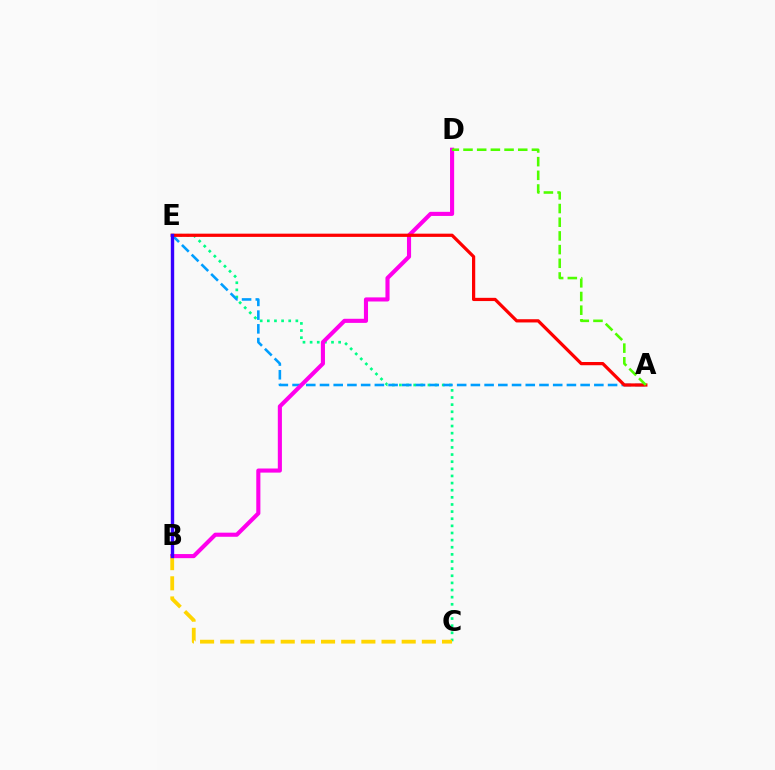{('C', 'E'): [{'color': '#00ff86', 'line_style': 'dotted', 'thickness': 1.94}], ('A', 'E'): [{'color': '#009eff', 'line_style': 'dashed', 'thickness': 1.86}, {'color': '#ff0000', 'line_style': 'solid', 'thickness': 2.33}], ('B', 'D'): [{'color': '#ff00ed', 'line_style': 'solid', 'thickness': 2.96}], ('B', 'C'): [{'color': '#ffd500', 'line_style': 'dashed', 'thickness': 2.74}], ('A', 'D'): [{'color': '#4fff00', 'line_style': 'dashed', 'thickness': 1.86}], ('B', 'E'): [{'color': '#3700ff', 'line_style': 'solid', 'thickness': 2.44}]}